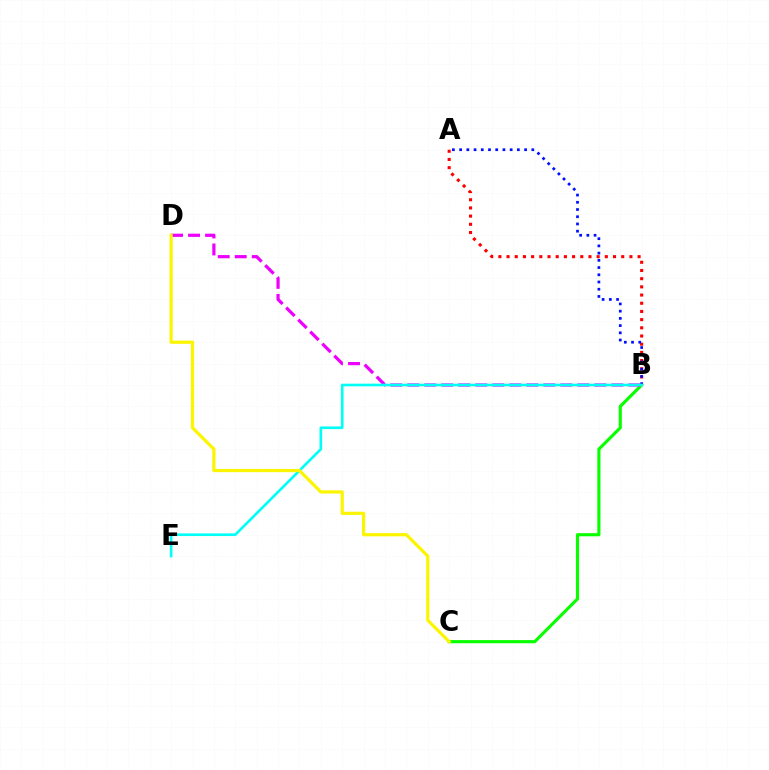{('A', 'B'): [{'color': '#ff0000', 'line_style': 'dotted', 'thickness': 2.23}, {'color': '#0010ff', 'line_style': 'dotted', 'thickness': 1.96}], ('B', 'C'): [{'color': '#08ff00', 'line_style': 'solid', 'thickness': 2.25}], ('B', 'D'): [{'color': '#ee00ff', 'line_style': 'dashed', 'thickness': 2.31}], ('B', 'E'): [{'color': '#00fff6', 'line_style': 'solid', 'thickness': 1.91}], ('C', 'D'): [{'color': '#fcf500', 'line_style': 'solid', 'thickness': 2.31}]}